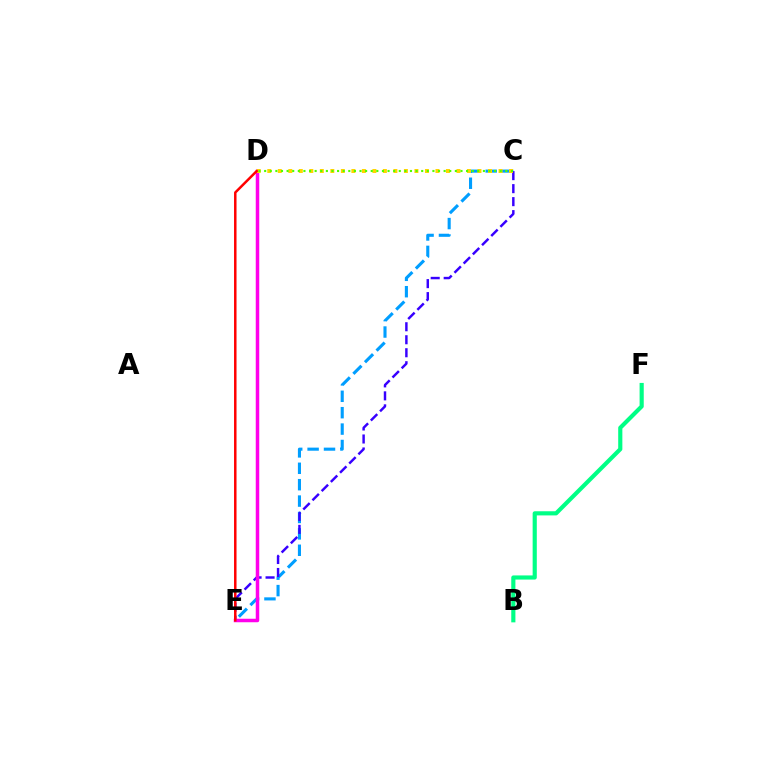{('C', 'E'): [{'color': '#009eff', 'line_style': 'dashed', 'thickness': 2.23}, {'color': '#3700ff', 'line_style': 'dashed', 'thickness': 1.77}], ('B', 'F'): [{'color': '#00ff86', 'line_style': 'solid', 'thickness': 2.99}], ('D', 'E'): [{'color': '#ff00ed', 'line_style': 'solid', 'thickness': 2.52}, {'color': '#ff0000', 'line_style': 'solid', 'thickness': 1.79}], ('C', 'D'): [{'color': '#ffd500', 'line_style': 'dotted', 'thickness': 2.86}, {'color': '#4fff00', 'line_style': 'dotted', 'thickness': 1.52}]}